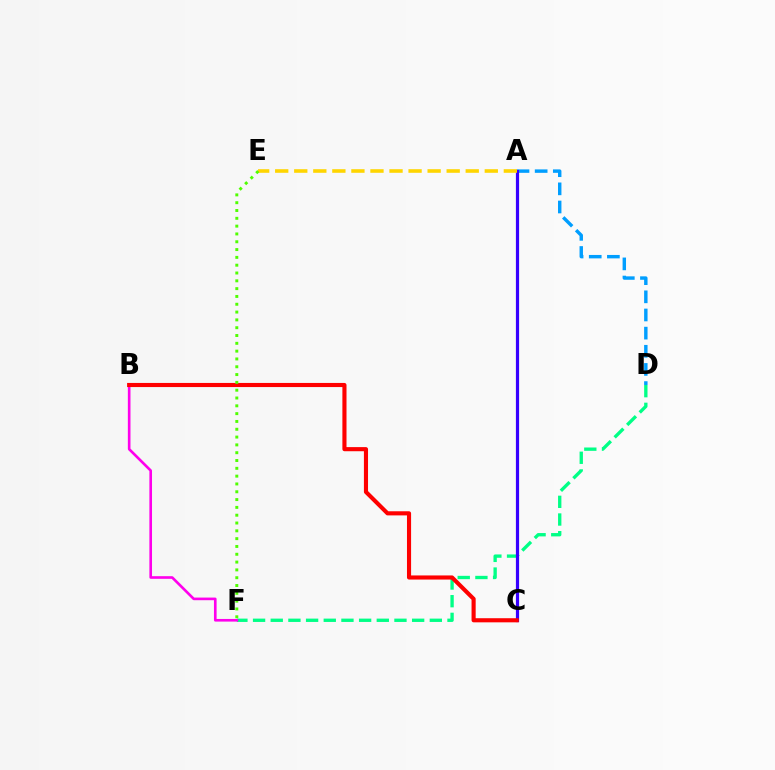{('A', 'D'): [{'color': '#009eff', 'line_style': 'dashed', 'thickness': 2.47}], ('D', 'F'): [{'color': '#00ff86', 'line_style': 'dashed', 'thickness': 2.4}], ('A', 'C'): [{'color': '#3700ff', 'line_style': 'solid', 'thickness': 2.3}], ('B', 'F'): [{'color': '#ff00ed', 'line_style': 'solid', 'thickness': 1.9}], ('B', 'C'): [{'color': '#ff0000', 'line_style': 'solid', 'thickness': 2.96}], ('A', 'E'): [{'color': '#ffd500', 'line_style': 'dashed', 'thickness': 2.59}], ('E', 'F'): [{'color': '#4fff00', 'line_style': 'dotted', 'thickness': 2.12}]}